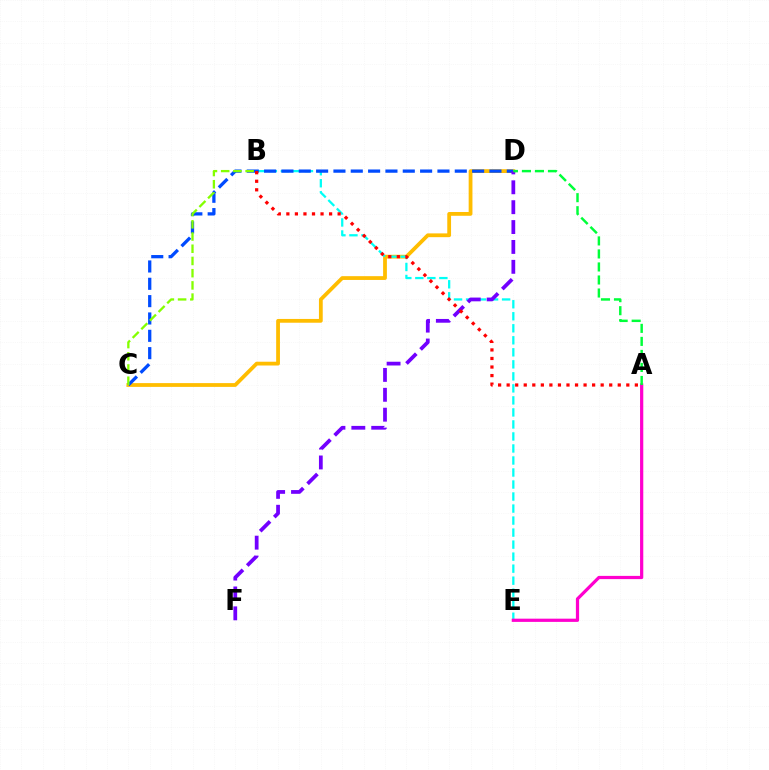{('C', 'D'): [{'color': '#ffbd00', 'line_style': 'solid', 'thickness': 2.72}, {'color': '#004bff', 'line_style': 'dashed', 'thickness': 2.35}], ('B', 'E'): [{'color': '#00fff6', 'line_style': 'dashed', 'thickness': 1.63}], ('A', 'E'): [{'color': '#ff00cf', 'line_style': 'solid', 'thickness': 2.32}], ('B', 'C'): [{'color': '#84ff00', 'line_style': 'dashed', 'thickness': 1.66}], ('D', 'F'): [{'color': '#7200ff', 'line_style': 'dashed', 'thickness': 2.7}], ('A', 'D'): [{'color': '#00ff39', 'line_style': 'dashed', 'thickness': 1.77}], ('A', 'B'): [{'color': '#ff0000', 'line_style': 'dotted', 'thickness': 2.32}]}